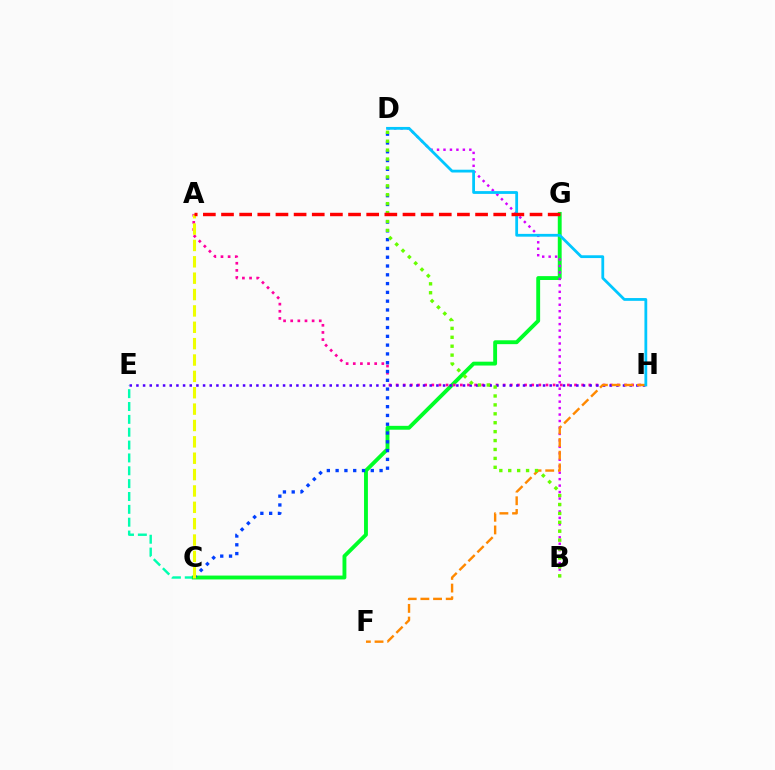{('C', 'E'): [{'color': '#00ffaf', 'line_style': 'dashed', 'thickness': 1.75}], ('C', 'G'): [{'color': '#00ff27', 'line_style': 'solid', 'thickness': 2.78}], ('A', 'H'): [{'color': '#ff00a0', 'line_style': 'dotted', 'thickness': 1.94}], ('E', 'H'): [{'color': '#4f00ff', 'line_style': 'dotted', 'thickness': 1.81}], ('B', 'D'): [{'color': '#d600ff', 'line_style': 'dotted', 'thickness': 1.76}, {'color': '#66ff00', 'line_style': 'dotted', 'thickness': 2.42}], ('C', 'D'): [{'color': '#003fff', 'line_style': 'dotted', 'thickness': 2.39}], ('F', 'H'): [{'color': '#ff8800', 'line_style': 'dashed', 'thickness': 1.72}], ('D', 'H'): [{'color': '#00c7ff', 'line_style': 'solid', 'thickness': 2.01}], ('A', 'C'): [{'color': '#eeff00', 'line_style': 'dashed', 'thickness': 2.22}], ('A', 'G'): [{'color': '#ff0000', 'line_style': 'dashed', 'thickness': 2.47}]}